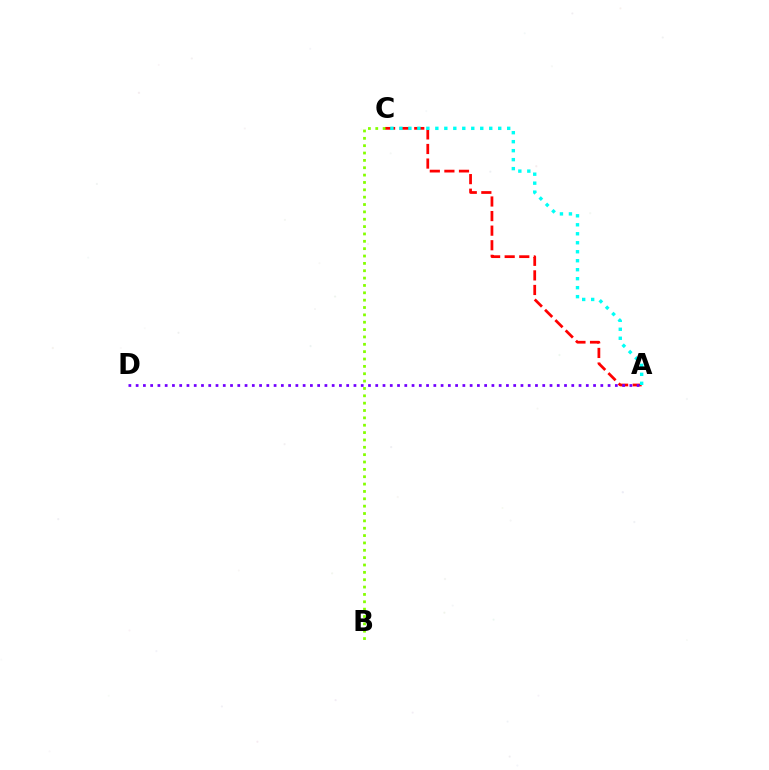{('A', 'C'): [{'color': '#ff0000', 'line_style': 'dashed', 'thickness': 1.98}, {'color': '#00fff6', 'line_style': 'dotted', 'thickness': 2.44}], ('A', 'D'): [{'color': '#7200ff', 'line_style': 'dotted', 'thickness': 1.97}], ('B', 'C'): [{'color': '#84ff00', 'line_style': 'dotted', 'thickness': 2.0}]}